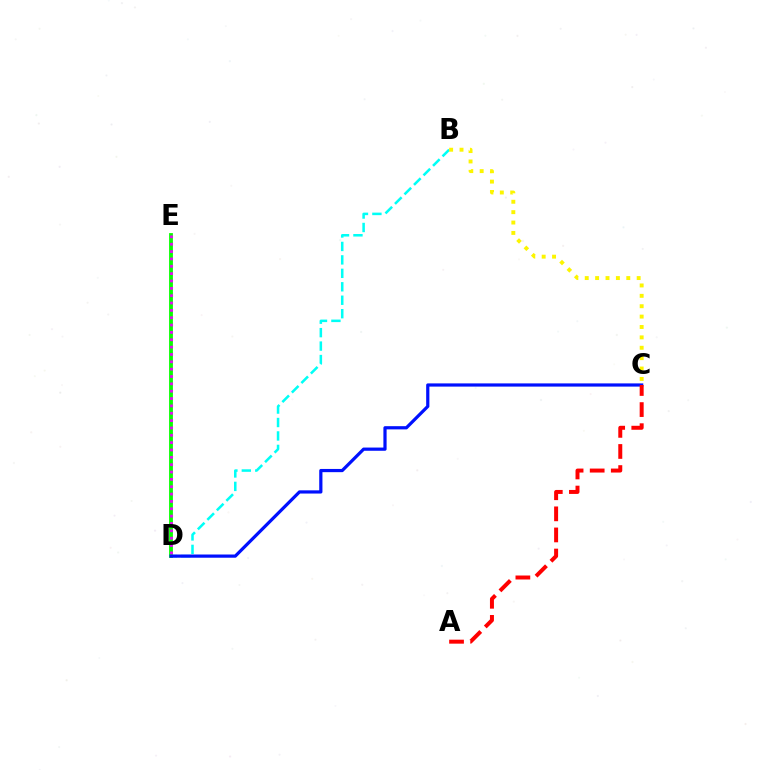{('B', 'D'): [{'color': '#00fff6', 'line_style': 'dashed', 'thickness': 1.83}], ('D', 'E'): [{'color': '#08ff00', 'line_style': 'solid', 'thickness': 2.75}, {'color': '#ee00ff', 'line_style': 'dotted', 'thickness': 2.0}], ('C', 'D'): [{'color': '#0010ff', 'line_style': 'solid', 'thickness': 2.31}], ('B', 'C'): [{'color': '#fcf500', 'line_style': 'dotted', 'thickness': 2.82}], ('A', 'C'): [{'color': '#ff0000', 'line_style': 'dashed', 'thickness': 2.87}]}